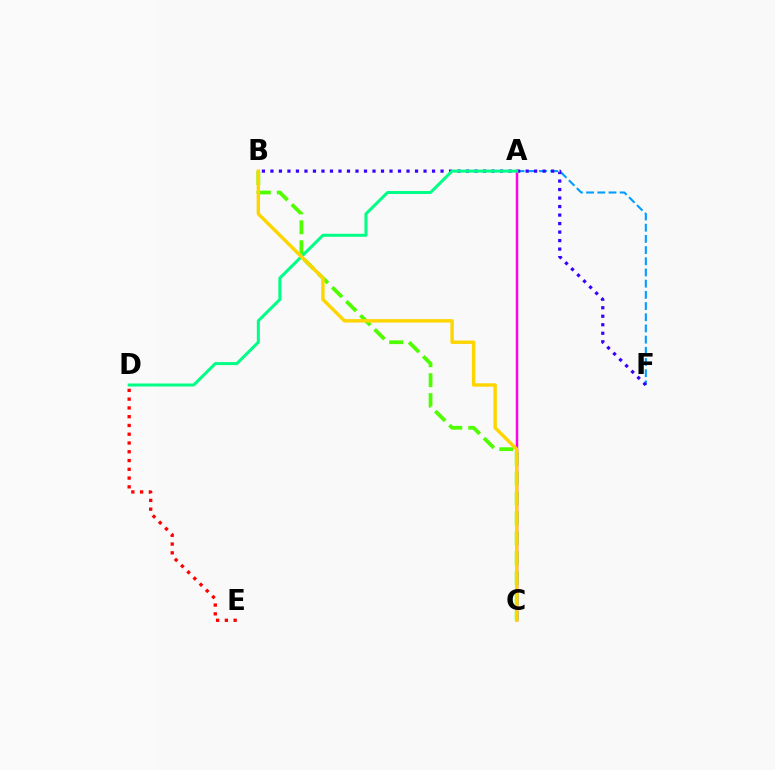{('A', 'F'): [{'color': '#009eff', 'line_style': 'dashed', 'thickness': 1.52}], ('B', 'C'): [{'color': '#4fff00', 'line_style': 'dashed', 'thickness': 2.71}, {'color': '#ffd500', 'line_style': 'solid', 'thickness': 2.46}], ('B', 'F'): [{'color': '#3700ff', 'line_style': 'dotted', 'thickness': 2.31}], ('A', 'C'): [{'color': '#ff00ed', 'line_style': 'solid', 'thickness': 1.79}], ('A', 'D'): [{'color': '#00ff86', 'line_style': 'solid', 'thickness': 2.18}], ('D', 'E'): [{'color': '#ff0000', 'line_style': 'dotted', 'thickness': 2.38}]}